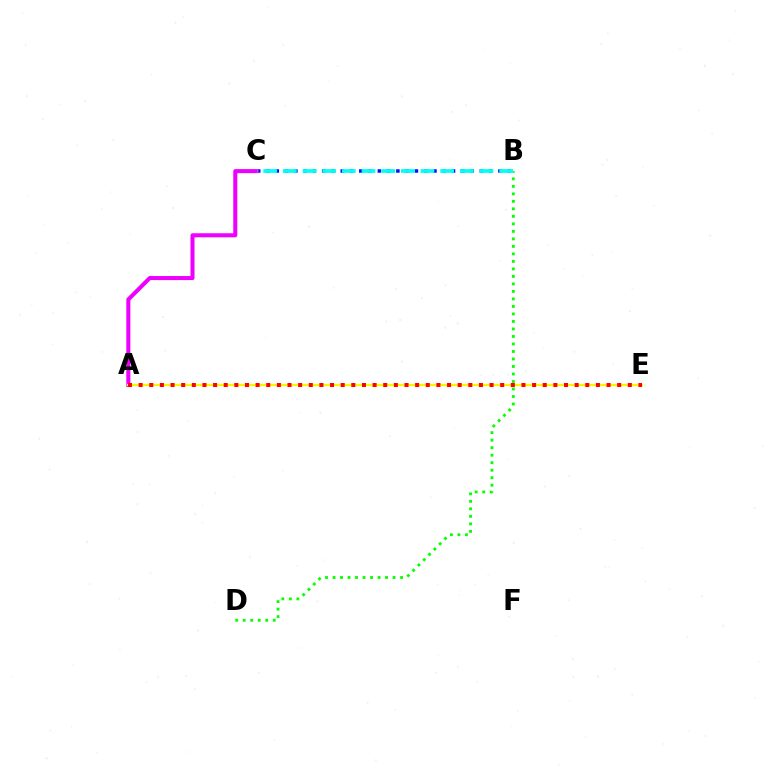{('B', 'C'): [{'color': '#0010ff', 'line_style': 'dotted', 'thickness': 2.52}, {'color': '#00fff6', 'line_style': 'dashed', 'thickness': 2.67}], ('A', 'C'): [{'color': '#ee00ff', 'line_style': 'solid', 'thickness': 2.92}], ('A', 'E'): [{'color': '#fcf500', 'line_style': 'solid', 'thickness': 1.65}, {'color': '#ff0000', 'line_style': 'dotted', 'thickness': 2.89}], ('B', 'D'): [{'color': '#08ff00', 'line_style': 'dotted', 'thickness': 2.04}]}